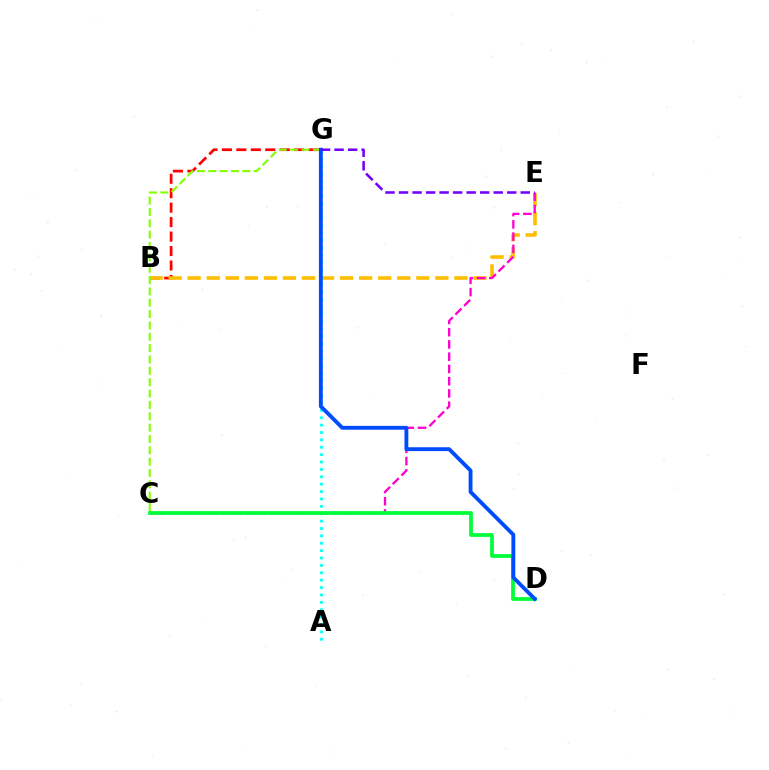{('B', 'G'): [{'color': '#ff0000', 'line_style': 'dashed', 'thickness': 1.96}], ('B', 'E'): [{'color': '#ffbd00', 'line_style': 'dashed', 'thickness': 2.59}], ('C', 'E'): [{'color': '#ff00cf', 'line_style': 'dashed', 'thickness': 1.66}], ('C', 'G'): [{'color': '#84ff00', 'line_style': 'dashed', 'thickness': 1.54}], ('A', 'G'): [{'color': '#00fff6', 'line_style': 'dotted', 'thickness': 2.01}], ('C', 'D'): [{'color': '#00ff39', 'line_style': 'solid', 'thickness': 2.71}], ('D', 'G'): [{'color': '#004bff', 'line_style': 'solid', 'thickness': 2.77}], ('E', 'G'): [{'color': '#7200ff', 'line_style': 'dashed', 'thickness': 1.84}]}